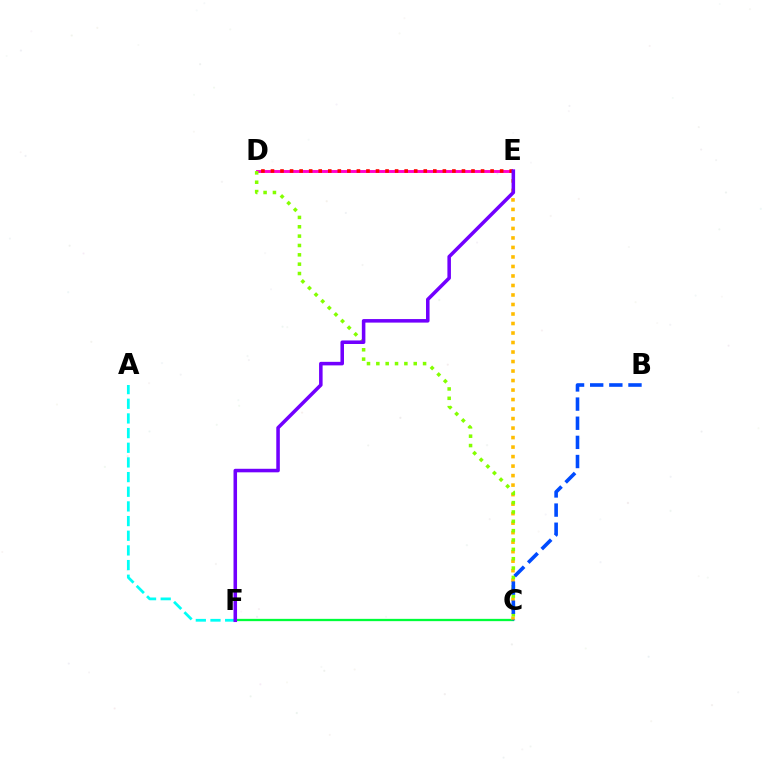{('A', 'F'): [{'color': '#00fff6', 'line_style': 'dashed', 'thickness': 1.99}], ('D', 'E'): [{'color': '#ff00cf', 'line_style': 'solid', 'thickness': 2.1}, {'color': '#ff0000', 'line_style': 'dotted', 'thickness': 2.59}], ('C', 'F'): [{'color': '#00ff39', 'line_style': 'solid', 'thickness': 1.65}], ('C', 'E'): [{'color': '#ffbd00', 'line_style': 'dotted', 'thickness': 2.58}], ('C', 'D'): [{'color': '#84ff00', 'line_style': 'dotted', 'thickness': 2.54}], ('B', 'C'): [{'color': '#004bff', 'line_style': 'dashed', 'thickness': 2.6}], ('E', 'F'): [{'color': '#7200ff', 'line_style': 'solid', 'thickness': 2.55}]}